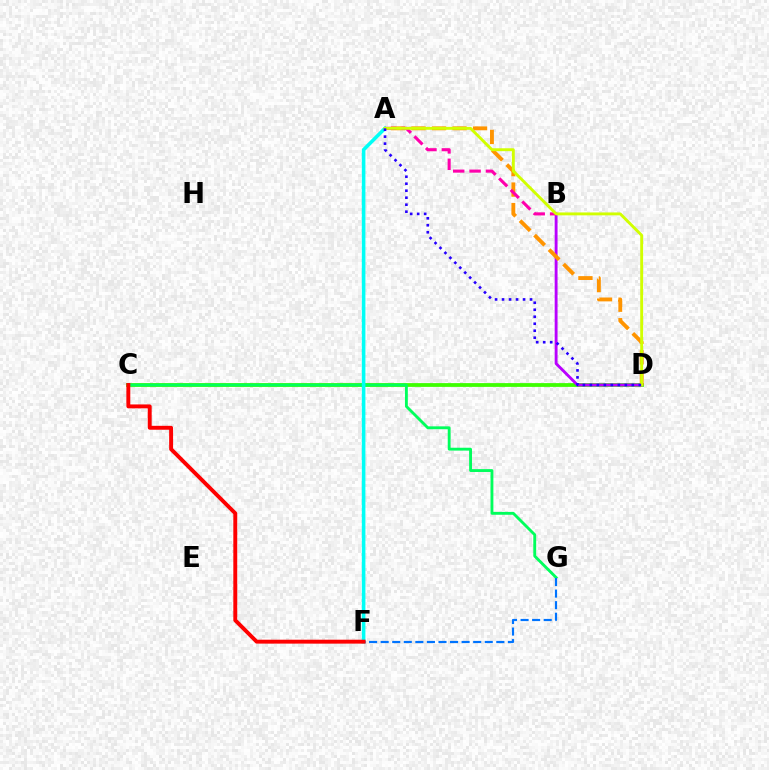{('C', 'D'): [{'color': '#3dff00', 'line_style': 'solid', 'thickness': 2.72}], ('B', 'D'): [{'color': '#b900ff', 'line_style': 'solid', 'thickness': 2.07}], ('C', 'G'): [{'color': '#00ff5c', 'line_style': 'solid', 'thickness': 2.06}], ('A', 'F'): [{'color': '#00fff6', 'line_style': 'solid', 'thickness': 2.58}], ('A', 'D'): [{'color': '#ff9400', 'line_style': 'dashed', 'thickness': 2.78}, {'color': '#d1ff00', 'line_style': 'solid', 'thickness': 2.09}, {'color': '#2500ff', 'line_style': 'dotted', 'thickness': 1.9}], ('A', 'B'): [{'color': '#ff00ac', 'line_style': 'dashed', 'thickness': 2.22}], ('F', 'G'): [{'color': '#0074ff', 'line_style': 'dashed', 'thickness': 1.57}], ('C', 'F'): [{'color': '#ff0000', 'line_style': 'solid', 'thickness': 2.82}]}